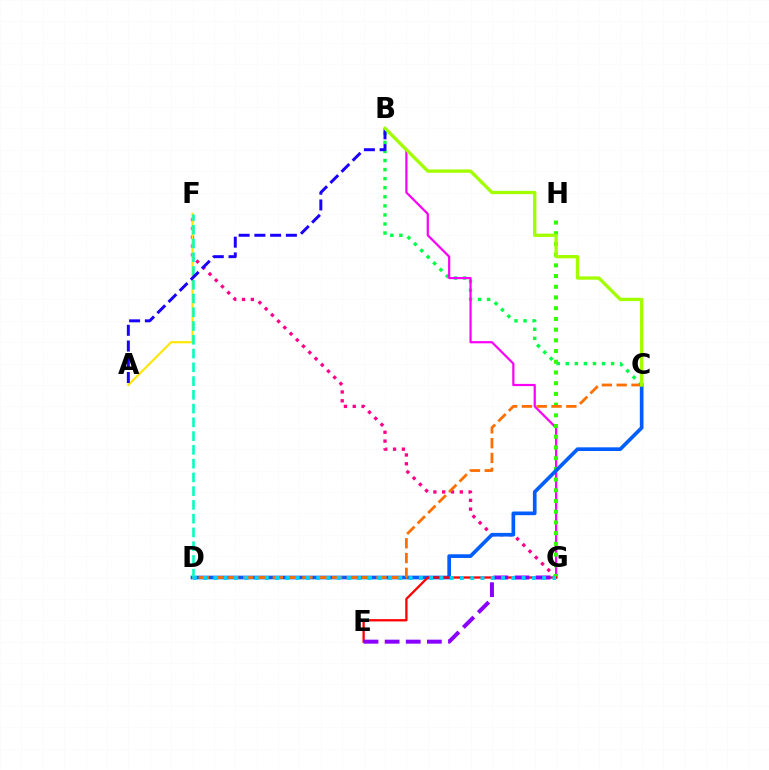{('F', 'G'): [{'color': '#ff0088', 'line_style': 'dotted', 'thickness': 2.4}], ('B', 'C'): [{'color': '#00ff45', 'line_style': 'dotted', 'thickness': 2.46}, {'color': '#a2ff00', 'line_style': 'solid', 'thickness': 2.38}], ('A', 'F'): [{'color': '#ffe600', 'line_style': 'solid', 'thickness': 1.55}], ('B', 'G'): [{'color': '#fa00f9', 'line_style': 'solid', 'thickness': 1.59}], ('G', 'H'): [{'color': '#31ff00', 'line_style': 'dotted', 'thickness': 2.91}], ('C', 'D'): [{'color': '#005dff', 'line_style': 'solid', 'thickness': 2.64}, {'color': '#ff7000', 'line_style': 'dashed', 'thickness': 2.01}], ('E', 'G'): [{'color': '#ff0000', 'line_style': 'solid', 'thickness': 1.65}, {'color': '#8a00ff', 'line_style': 'dashed', 'thickness': 2.87}], ('D', 'F'): [{'color': '#00ffbb', 'line_style': 'dashed', 'thickness': 1.87}], ('A', 'B'): [{'color': '#1900ff', 'line_style': 'dashed', 'thickness': 2.14}], ('D', 'G'): [{'color': '#00d3ff', 'line_style': 'dotted', 'thickness': 2.79}]}